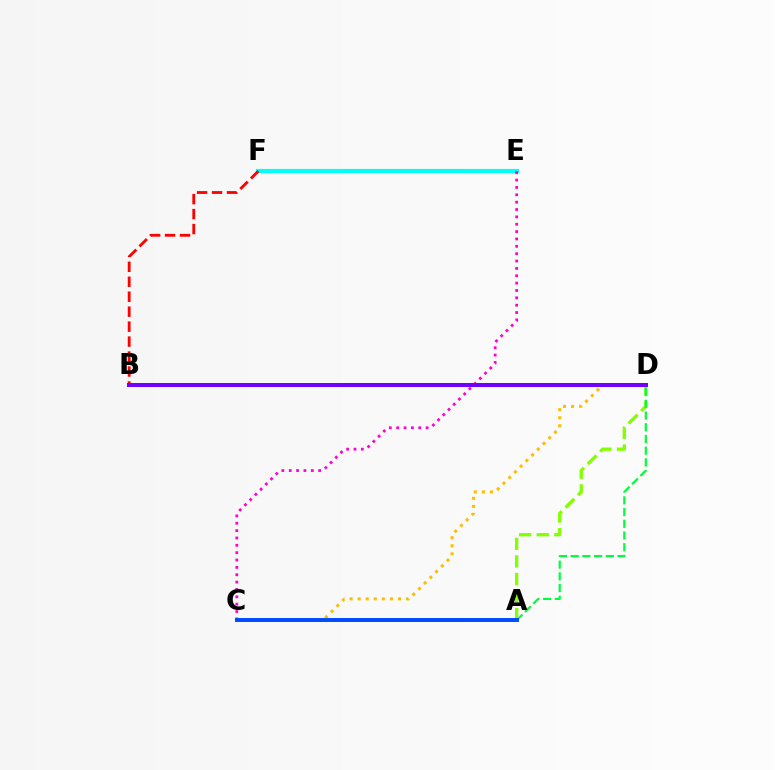{('C', 'D'): [{'color': '#ffbd00', 'line_style': 'dotted', 'thickness': 2.19}], ('A', 'D'): [{'color': '#84ff00', 'line_style': 'dashed', 'thickness': 2.39}, {'color': '#00ff39', 'line_style': 'dashed', 'thickness': 1.59}], ('E', 'F'): [{'color': '#00fff6', 'line_style': 'solid', 'thickness': 2.99}], ('C', 'E'): [{'color': '#ff00cf', 'line_style': 'dotted', 'thickness': 2.0}], ('B', 'F'): [{'color': '#ff0000', 'line_style': 'dashed', 'thickness': 2.03}], ('A', 'C'): [{'color': '#004bff', 'line_style': 'solid', 'thickness': 2.84}], ('B', 'D'): [{'color': '#7200ff', 'line_style': 'solid', 'thickness': 2.88}]}